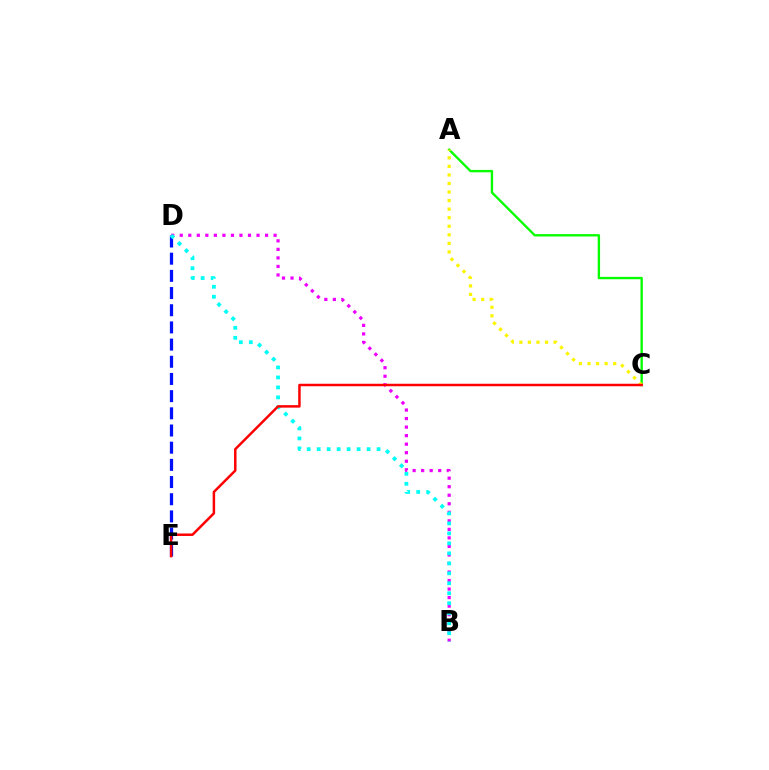{('A', 'C'): [{'color': '#08ff00', 'line_style': 'solid', 'thickness': 1.71}, {'color': '#fcf500', 'line_style': 'dotted', 'thickness': 2.32}], ('D', 'E'): [{'color': '#0010ff', 'line_style': 'dashed', 'thickness': 2.33}], ('B', 'D'): [{'color': '#ee00ff', 'line_style': 'dotted', 'thickness': 2.32}, {'color': '#00fff6', 'line_style': 'dotted', 'thickness': 2.71}], ('C', 'E'): [{'color': '#ff0000', 'line_style': 'solid', 'thickness': 1.79}]}